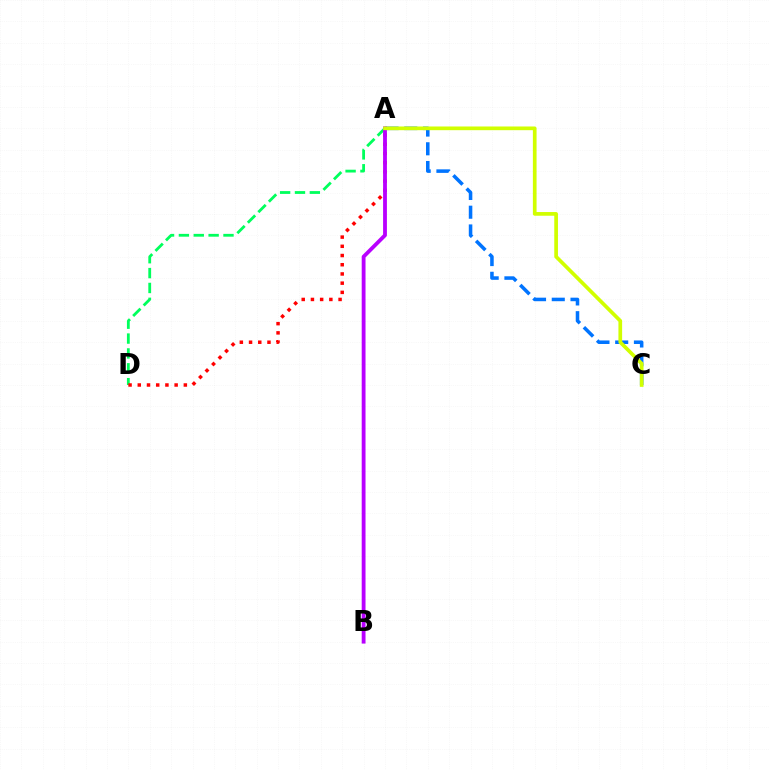{('A', 'D'): [{'color': '#00ff5c', 'line_style': 'dashed', 'thickness': 2.02}, {'color': '#ff0000', 'line_style': 'dotted', 'thickness': 2.5}], ('A', 'C'): [{'color': '#0074ff', 'line_style': 'dashed', 'thickness': 2.55}, {'color': '#d1ff00', 'line_style': 'solid', 'thickness': 2.66}], ('A', 'B'): [{'color': '#b900ff', 'line_style': 'solid', 'thickness': 2.75}]}